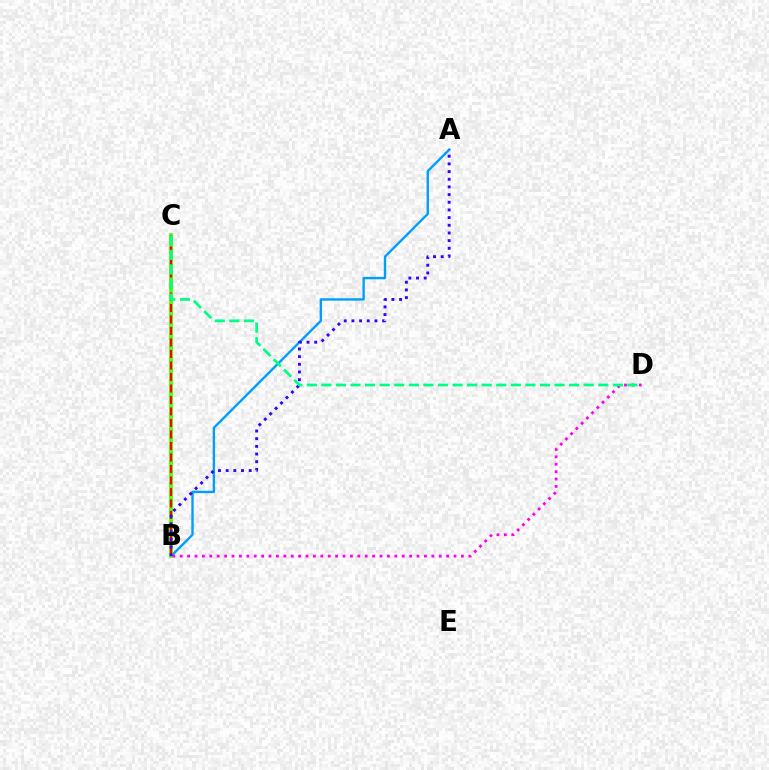{('A', 'B'): [{'color': '#009eff', 'line_style': 'solid', 'thickness': 1.72}, {'color': '#3700ff', 'line_style': 'dotted', 'thickness': 2.08}], ('B', 'C'): [{'color': '#ffd500', 'line_style': 'dotted', 'thickness': 2.78}, {'color': '#4fff00', 'line_style': 'solid', 'thickness': 2.76}, {'color': '#ff0000', 'line_style': 'dashed', 'thickness': 1.56}], ('B', 'D'): [{'color': '#ff00ed', 'line_style': 'dotted', 'thickness': 2.01}], ('C', 'D'): [{'color': '#00ff86', 'line_style': 'dashed', 'thickness': 1.98}]}